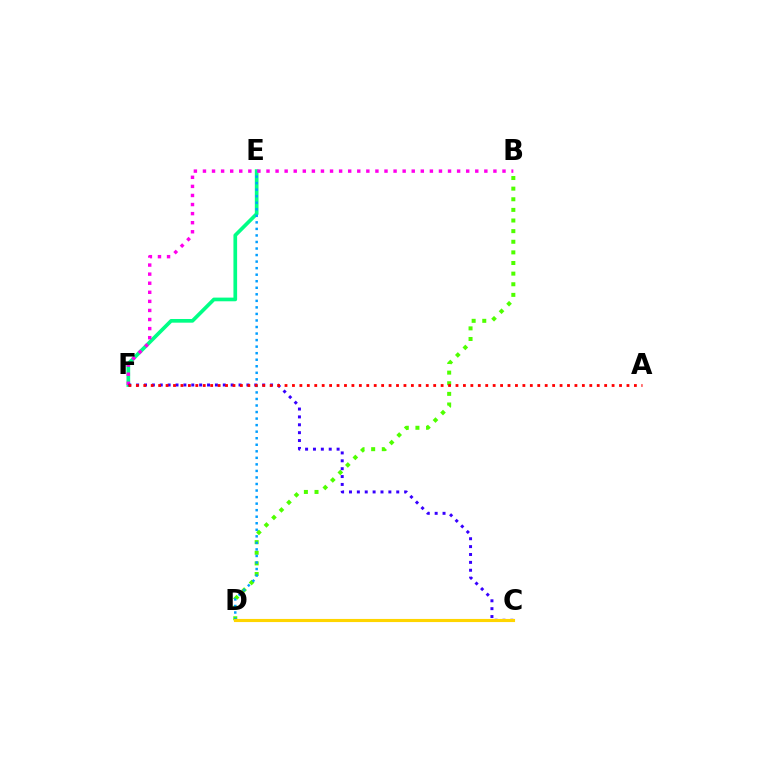{('E', 'F'): [{'color': '#00ff86', 'line_style': 'solid', 'thickness': 2.65}], ('B', 'D'): [{'color': '#4fff00', 'line_style': 'dotted', 'thickness': 2.89}], ('B', 'F'): [{'color': '#ff00ed', 'line_style': 'dotted', 'thickness': 2.47}], ('C', 'F'): [{'color': '#3700ff', 'line_style': 'dotted', 'thickness': 2.14}], ('D', 'E'): [{'color': '#009eff', 'line_style': 'dotted', 'thickness': 1.78}], ('C', 'D'): [{'color': '#ffd500', 'line_style': 'solid', 'thickness': 2.25}], ('A', 'F'): [{'color': '#ff0000', 'line_style': 'dotted', 'thickness': 2.02}]}